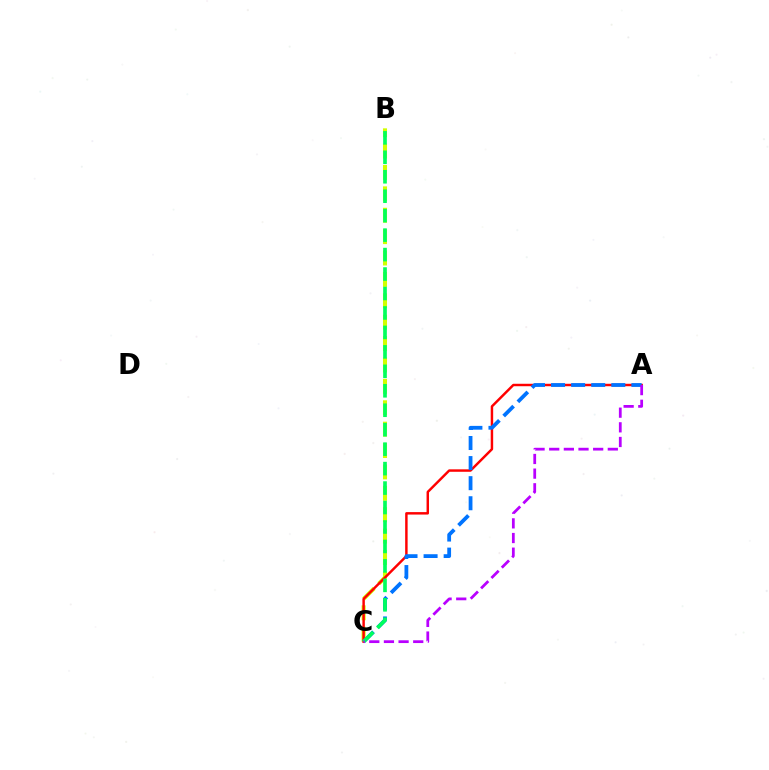{('B', 'C'): [{'color': '#d1ff00', 'line_style': 'dashed', 'thickness': 2.91}, {'color': '#00ff5c', 'line_style': 'dashed', 'thickness': 2.64}], ('A', 'C'): [{'color': '#ff0000', 'line_style': 'solid', 'thickness': 1.77}, {'color': '#0074ff', 'line_style': 'dashed', 'thickness': 2.73}, {'color': '#b900ff', 'line_style': 'dashed', 'thickness': 1.99}]}